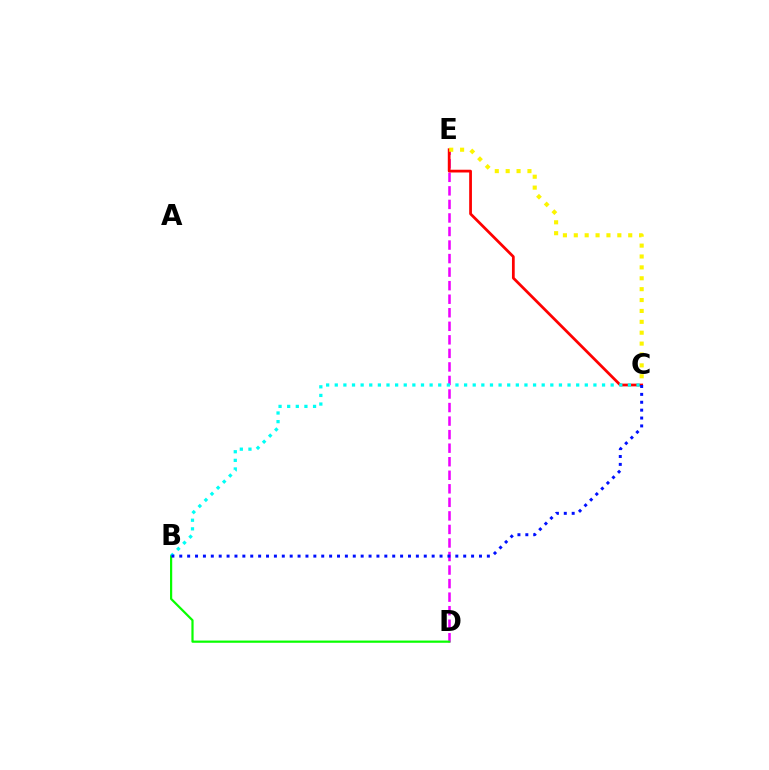{('D', 'E'): [{'color': '#ee00ff', 'line_style': 'dashed', 'thickness': 1.84}], ('B', 'D'): [{'color': '#08ff00', 'line_style': 'solid', 'thickness': 1.59}], ('C', 'E'): [{'color': '#ff0000', 'line_style': 'solid', 'thickness': 1.98}, {'color': '#fcf500', 'line_style': 'dotted', 'thickness': 2.96}], ('B', 'C'): [{'color': '#00fff6', 'line_style': 'dotted', 'thickness': 2.34}, {'color': '#0010ff', 'line_style': 'dotted', 'thickness': 2.14}]}